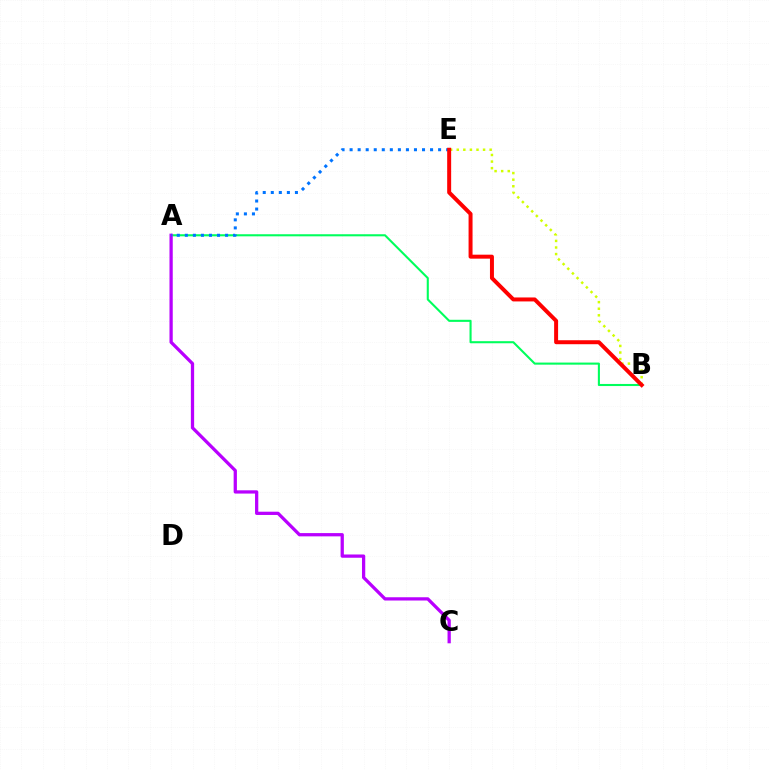{('A', 'B'): [{'color': '#00ff5c', 'line_style': 'solid', 'thickness': 1.5}], ('A', 'C'): [{'color': '#b900ff', 'line_style': 'solid', 'thickness': 2.35}], ('B', 'E'): [{'color': '#d1ff00', 'line_style': 'dotted', 'thickness': 1.79}, {'color': '#ff0000', 'line_style': 'solid', 'thickness': 2.86}], ('A', 'E'): [{'color': '#0074ff', 'line_style': 'dotted', 'thickness': 2.19}]}